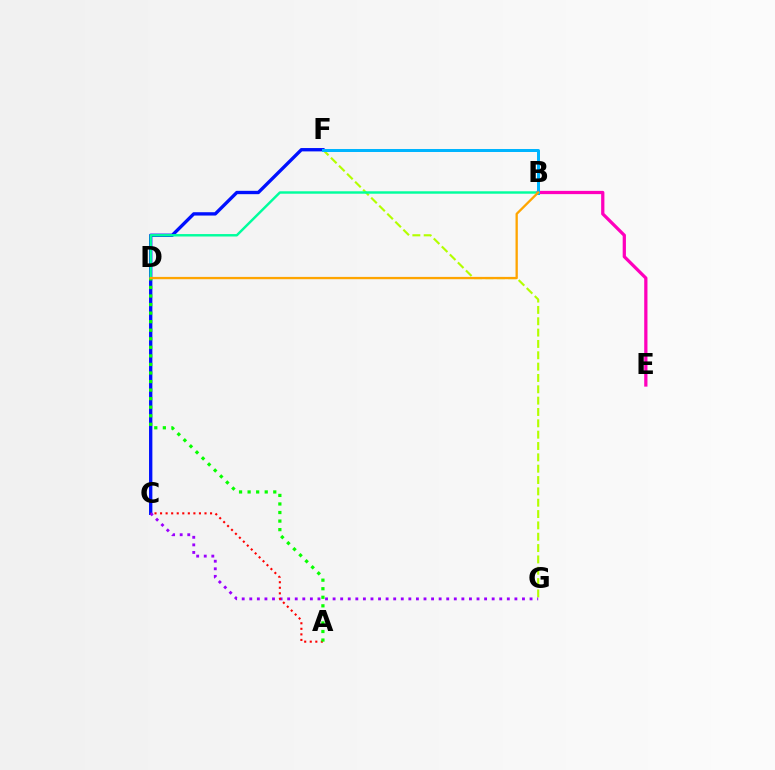{('F', 'G'): [{'color': '#b3ff00', 'line_style': 'dashed', 'thickness': 1.54}], ('C', 'F'): [{'color': '#0010ff', 'line_style': 'solid', 'thickness': 2.41}], ('C', 'G'): [{'color': '#9b00ff', 'line_style': 'dotted', 'thickness': 2.06}], ('B', 'D'): [{'color': '#00ff9d', 'line_style': 'solid', 'thickness': 1.75}, {'color': '#ffa500', 'line_style': 'solid', 'thickness': 1.66}], ('A', 'C'): [{'color': '#ff0000', 'line_style': 'dotted', 'thickness': 1.51}], ('B', 'E'): [{'color': '#ff00bd', 'line_style': 'solid', 'thickness': 2.34}], ('A', 'D'): [{'color': '#08ff00', 'line_style': 'dotted', 'thickness': 2.32}], ('B', 'F'): [{'color': '#00b5ff', 'line_style': 'solid', 'thickness': 2.15}]}